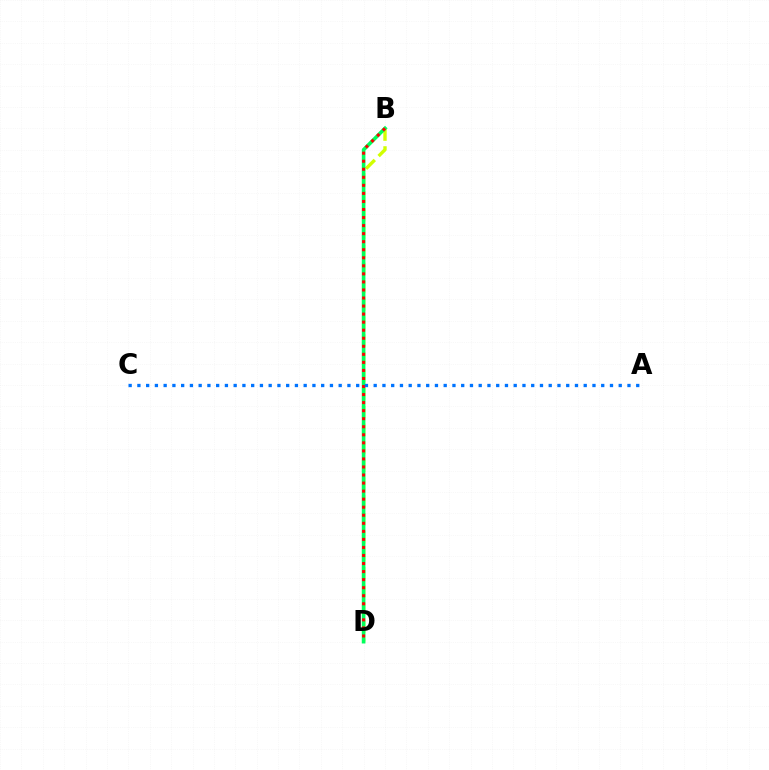{('B', 'D'): [{'color': '#b900ff', 'line_style': 'dotted', 'thickness': 1.64}, {'color': '#d1ff00', 'line_style': 'dashed', 'thickness': 2.43}, {'color': '#00ff5c', 'line_style': 'solid', 'thickness': 2.61}, {'color': '#ff0000', 'line_style': 'dotted', 'thickness': 2.19}], ('A', 'C'): [{'color': '#0074ff', 'line_style': 'dotted', 'thickness': 2.38}]}